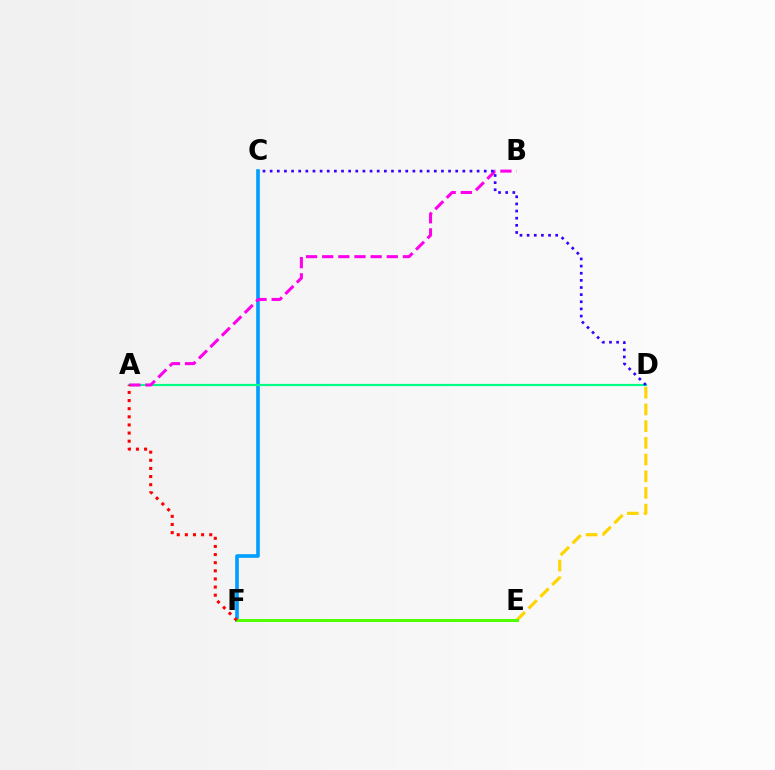{('C', 'F'): [{'color': '#009eff', 'line_style': 'solid', 'thickness': 2.62}], ('A', 'D'): [{'color': '#00ff86', 'line_style': 'solid', 'thickness': 1.56}], ('D', 'E'): [{'color': '#ffd500', 'line_style': 'dashed', 'thickness': 2.27}], ('E', 'F'): [{'color': '#4fff00', 'line_style': 'solid', 'thickness': 2.17}], ('A', 'B'): [{'color': '#ff00ed', 'line_style': 'dashed', 'thickness': 2.19}], ('C', 'D'): [{'color': '#3700ff', 'line_style': 'dotted', 'thickness': 1.94}], ('A', 'F'): [{'color': '#ff0000', 'line_style': 'dotted', 'thickness': 2.21}]}